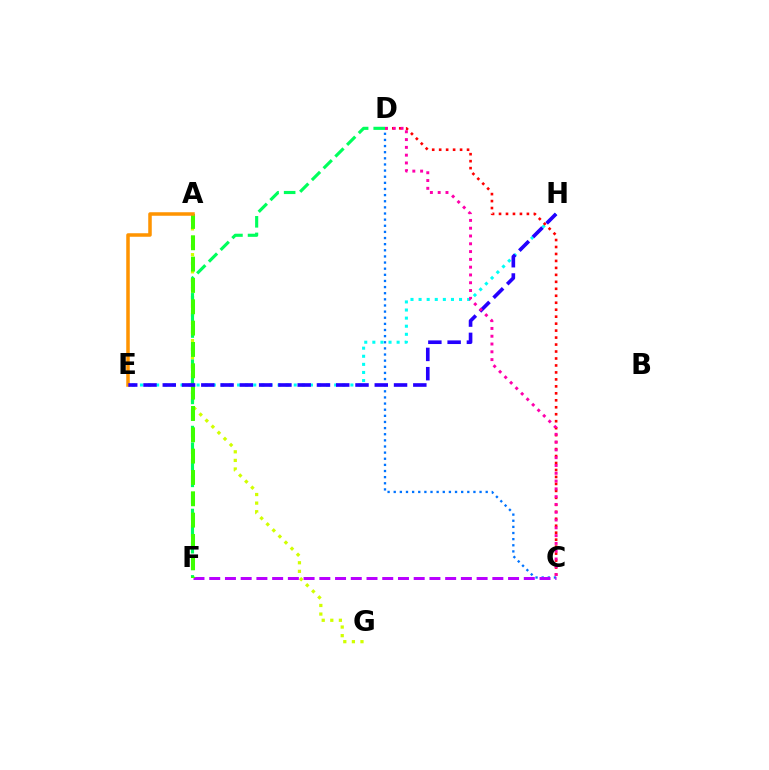{('C', 'D'): [{'color': '#0074ff', 'line_style': 'dotted', 'thickness': 1.67}, {'color': '#ff0000', 'line_style': 'dotted', 'thickness': 1.89}, {'color': '#ff00ac', 'line_style': 'dotted', 'thickness': 2.12}], ('A', 'G'): [{'color': '#d1ff00', 'line_style': 'dotted', 'thickness': 2.34}], ('D', 'F'): [{'color': '#00ff5c', 'line_style': 'dashed', 'thickness': 2.25}], ('E', 'H'): [{'color': '#00fff6', 'line_style': 'dotted', 'thickness': 2.2}, {'color': '#2500ff', 'line_style': 'dashed', 'thickness': 2.62}], ('C', 'F'): [{'color': '#b900ff', 'line_style': 'dashed', 'thickness': 2.14}], ('A', 'F'): [{'color': '#3dff00', 'line_style': 'dashed', 'thickness': 2.9}], ('A', 'E'): [{'color': '#ff9400', 'line_style': 'solid', 'thickness': 2.53}]}